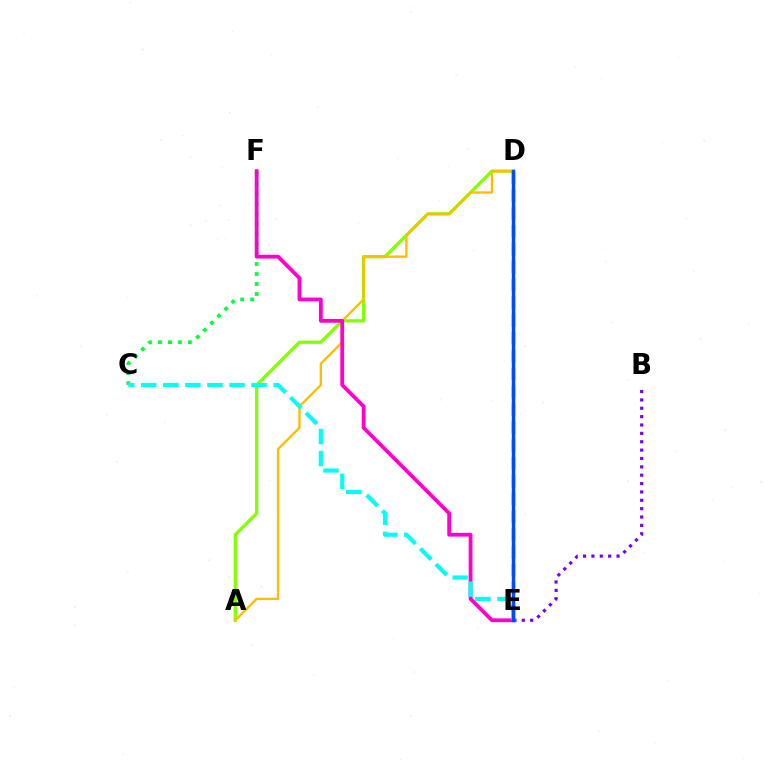{('A', 'D'): [{'color': '#84ff00', 'line_style': 'solid', 'thickness': 2.36}, {'color': '#ffbd00', 'line_style': 'solid', 'thickness': 1.69}], ('B', 'E'): [{'color': '#7200ff', 'line_style': 'dotted', 'thickness': 2.27}], ('D', 'E'): [{'color': '#ff0000', 'line_style': 'dashed', 'thickness': 2.42}, {'color': '#004bff', 'line_style': 'solid', 'thickness': 2.48}], ('C', 'F'): [{'color': '#00ff39', 'line_style': 'dotted', 'thickness': 2.72}], ('E', 'F'): [{'color': '#ff00cf', 'line_style': 'solid', 'thickness': 2.73}], ('C', 'E'): [{'color': '#00fff6', 'line_style': 'dashed', 'thickness': 3.0}]}